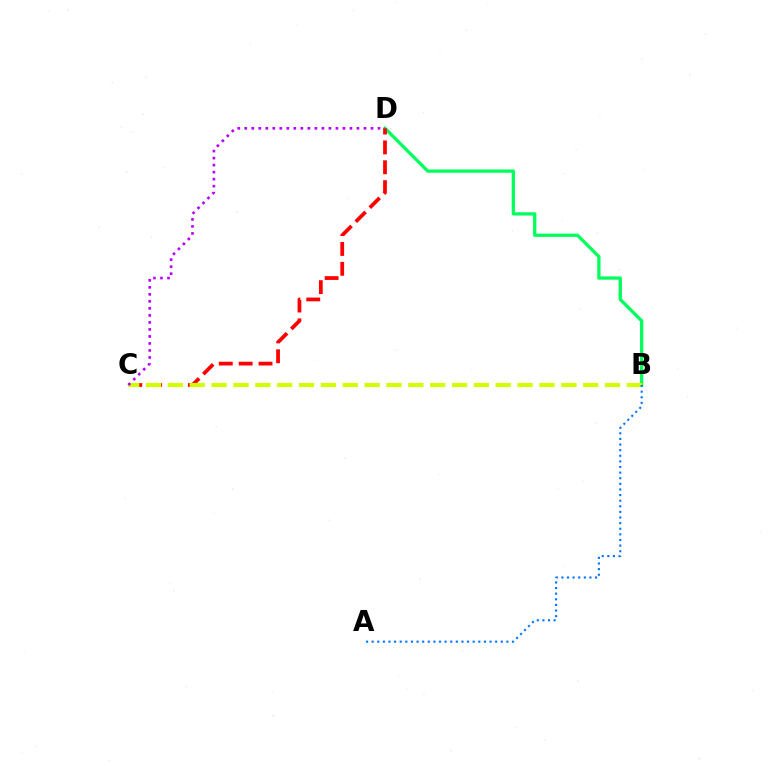{('B', 'D'): [{'color': '#00ff5c', 'line_style': 'solid', 'thickness': 2.36}], ('C', 'D'): [{'color': '#ff0000', 'line_style': 'dashed', 'thickness': 2.7}, {'color': '#b900ff', 'line_style': 'dotted', 'thickness': 1.91}], ('B', 'C'): [{'color': '#d1ff00', 'line_style': 'dashed', 'thickness': 2.97}], ('A', 'B'): [{'color': '#0074ff', 'line_style': 'dotted', 'thickness': 1.53}]}